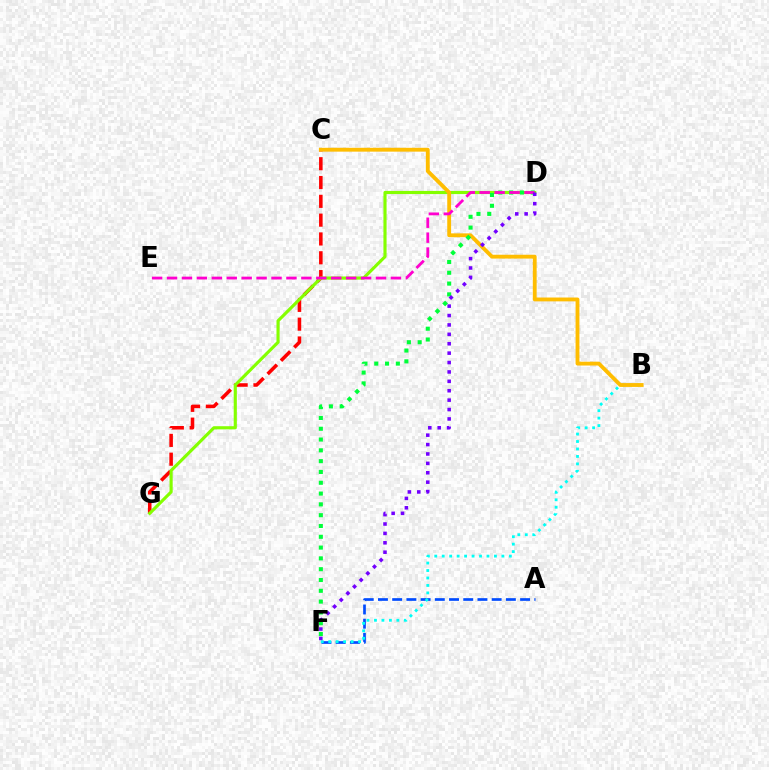{('A', 'F'): [{'color': '#004bff', 'line_style': 'dashed', 'thickness': 1.93}], ('C', 'G'): [{'color': '#ff0000', 'line_style': 'dashed', 'thickness': 2.56}], ('D', 'G'): [{'color': '#84ff00', 'line_style': 'solid', 'thickness': 2.26}], ('B', 'F'): [{'color': '#00fff6', 'line_style': 'dotted', 'thickness': 2.03}], ('B', 'C'): [{'color': '#ffbd00', 'line_style': 'solid', 'thickness': 2.77}], ('D', 'F'): [{'color': '#00ff39', 'line_style': 'dotted', 'thickness': 2.94}, {'color': '#7200ff', 'line_style': 'dotted', 'thickness': 2.55}], ('D', 'E'): [{'color': '#ff00cf', 'line_style': 'dashed', 'thickness': 2.03}]}